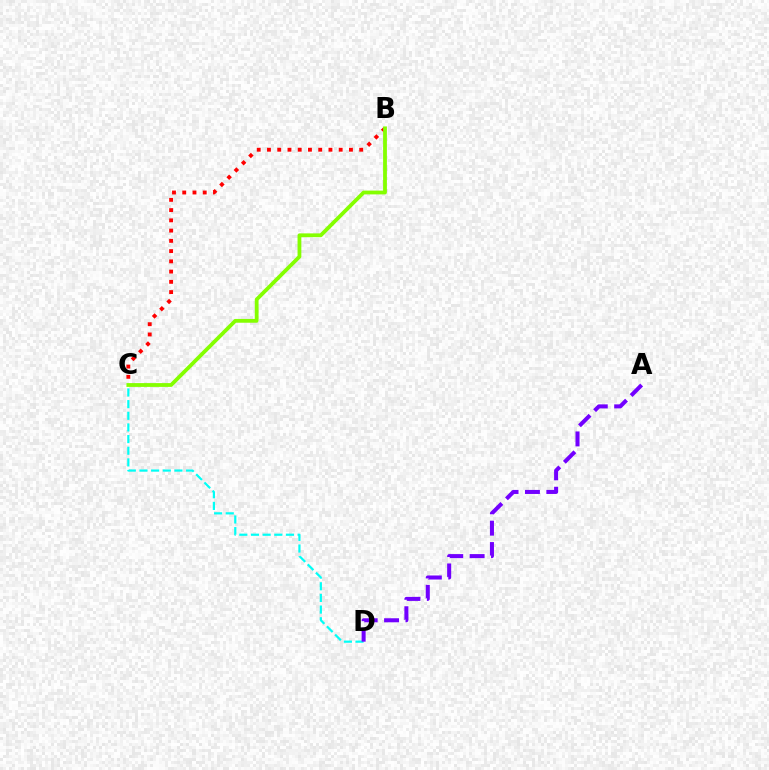{('B', 'C'): [{'color': '#ff0000', 'line_style': 'dotted', 'thickness': 2.78}, {'color': '#84ff00', 'line_style': 'solid', 'thickness': 2.73}], ('C', 'D'): [{'color': '#00fff6', 'line_style': 'dashed', 'thickness': 1.58}], ('A', 'D'): [{'color': '#7200ff', 'line_style': 'dashed', 'thickness': 2.91}]}